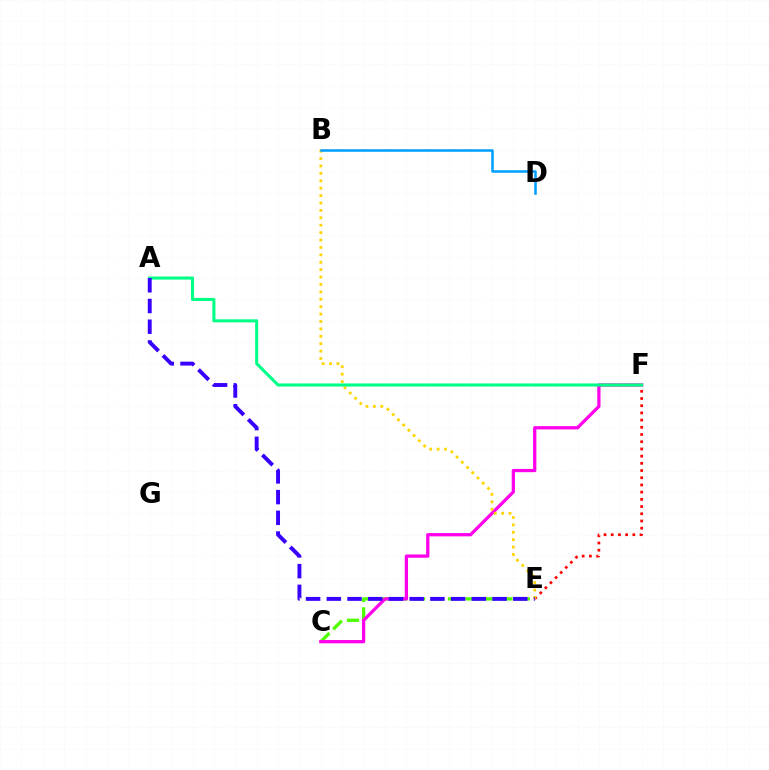{('E', 'F'): [{'color': '#ff0000', 'line_style': 'dotted', 'thickness': 1.96}], ('C', 'E'): [{'color': '#4fff00', 'line_style': 'dashed', 'thickness': 2.37}], ('C', 'F'): [{'color': '#ff00ed', 'line_style': 'solid', 'thickness': 2.35}], ('B', 'E'): [{'color': '#ffd500', 'line_style': 'dotted', 'thickness': 2.01}], ('A', 'F'): [{'color': '#00ff86', 'line_style': 'solid', 'thickness': 2.22}], ('A', 'E'): [{'color': '#3700ff', 'line_style': 'dashed', 'thickness': 2.81}], ('B', 'D'): [{'color': '#009eff', 'line_style': 'solid', 'thickness': 1.82}]}